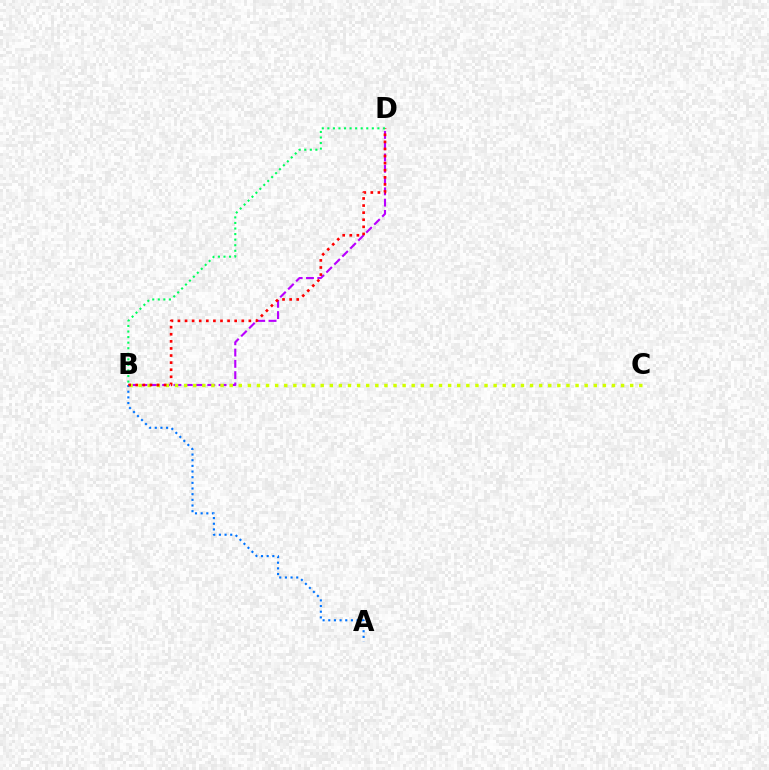{('B', 'D'): [{'color': '#b900ff', 'line_style': 'dashed', 'thickness': 1.53}, {'color': '#ff0000', 'line_style': 'dotted', 'thickness': 1.93}, {'color': '#00ff5c', 'line_style': 'dotted', 'thickness': 1.51}], ('B', 'C'): [{'color': '#d1ff00', 'line_style': 'dotted', 'thickness': 2.47}], ('A', 'B'): [{'color': '#0074ff', 'line_style': 'dotted', 'thickness': 1.54}]}